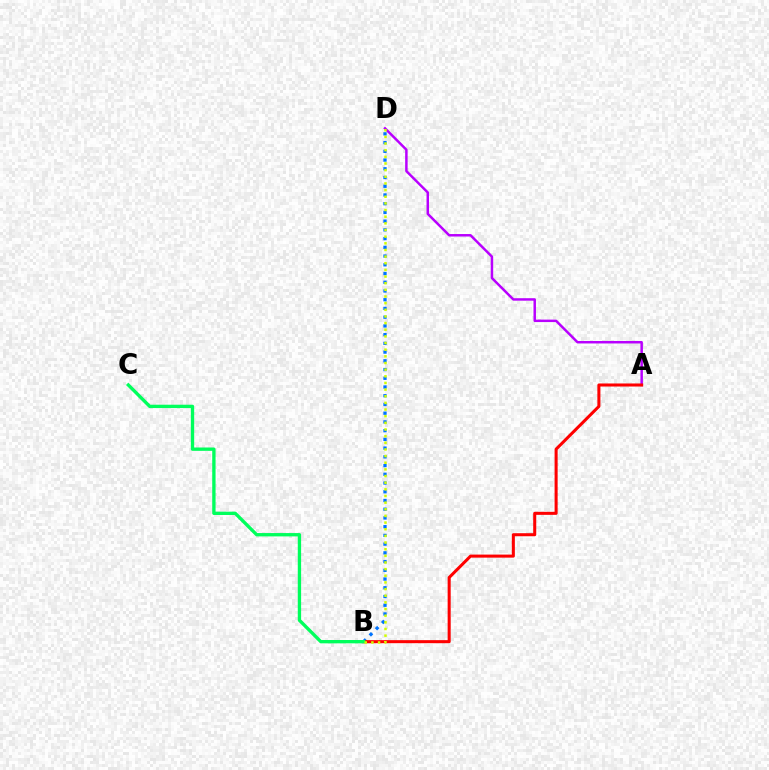{('A', 'D'): [{'color': '#b900ff', 'line_style': 'solid', 'thickness': 1.79}], ('B', 'D'): [{'color': '#0074ff', 'line_style': 'dotted', 'thickness': 2.37}, {'color': '#d1ff00', 'line_style': 'dotted', 'thickness': 1.81}], ('A', 'B'): [{'color': '#ff0000', 'line_style': 'solid', 'thickness': 2.19}], ('B', 'C'): [{'color': '#00ff5c', 'line_style': 'solid', 'thickness': 2.4}]}